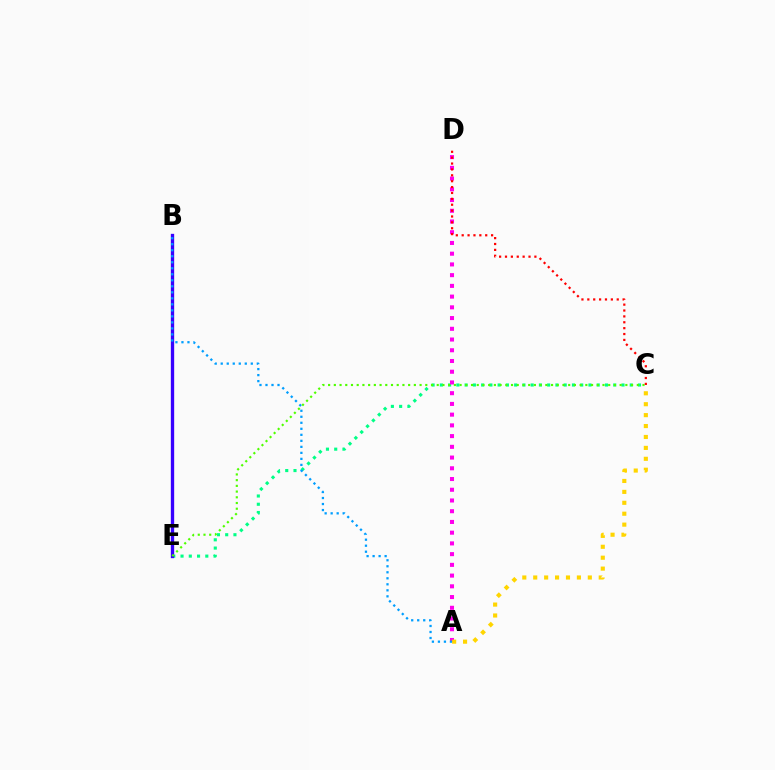{('C', 'E'): [{'color': '#00ff86', 'line_style': 'dotted', 'thickness': 2.24}, {'color': '#4fff00', 'line_style': 'dotted', 'thickness': 1.55}], ('A', 'D'): [{'color': '#ff00ed', 'line_style': 'dotted', 'thickness': 2.92}], ('B', 'E'): [{'color': '#3700ff', 'line_style': 'solid', 'thickness': 2.4}], ('A', 'C'): [{'color': '#ffd500', 'line_style': 'dotted', 'thickness': 2.97}], ('A', 'B'): [{'color': '#009eff', 'line_style': 'dotted', 'thickness': 1.63}], ('C', 'D'): [{'color': '#ff0000', 'line_style': 'dotted', 'thickness': 1.6}]}